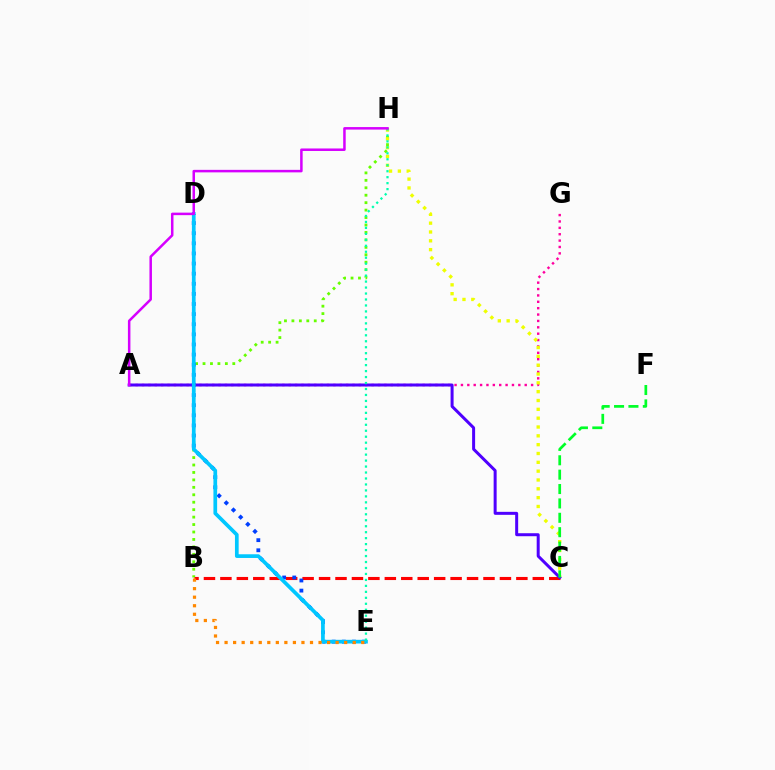{('A', 'G'): [{'color': '#ff00a0', 'line_style': 'dotted', 'thickness': 1.73}], ('B', 'H'): [{'color': '#66ff00', 'line_style': 'dotted', 'thickness': 2.02}], ('C', 'H'): [{'color': '#eeff00', 'line_style': 'dotted', 'thickness': 2.4}], ('B', 'C'): [{'color': '#ff0000', 'line_style': 'dashed', 'thickness': 2.23}], ('D', 'E'): [{'color': '#003fff', 'line_style': 'dotted', 'thickness': 2.75}, {'color': '#00c7ff', 'line_style': 'solid', 'thickness': 2.66}], ('A', 'C'): [{'color': '#4f00ff', 'line_style': 'solid', 'thickness': 2.16}], ('B', 'E'): [{'color': '#ff8800', 'line_style': 'dotted', 'thickness': 2.32}], ('C', 'F'): [{'color': '#00ff27', 'line_style': 'dashed', 'thickness': 1.95}], ('E', 'H'): [{'color': '#00ffaf', 'line_style': 'dotted', 'thickness': 1.62}], ('A', 'H'): [{'color': '#d600ff', 'line_style': 'solid', 'thickness': 1.81}]}